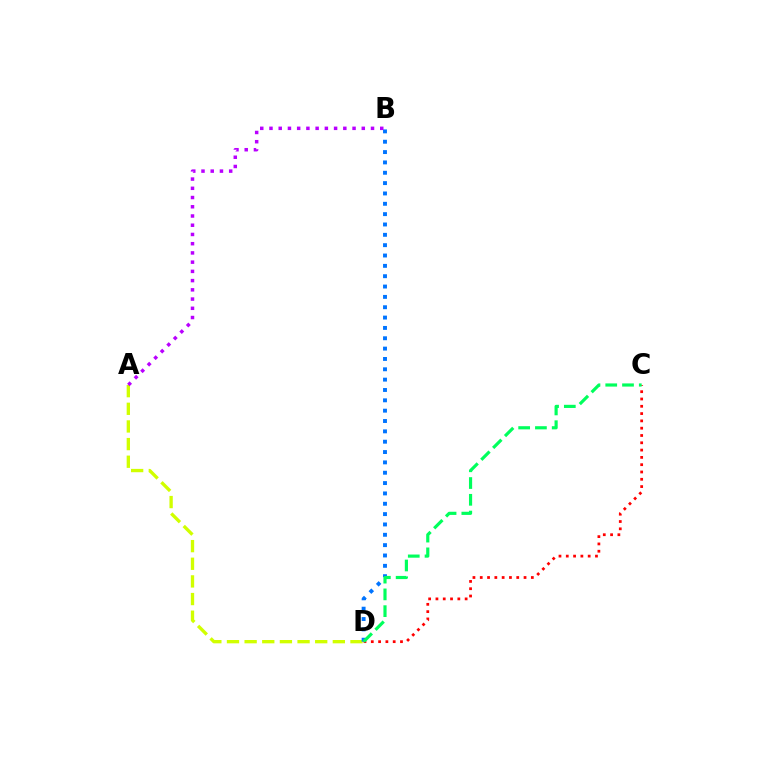{('A', 'D'): [{'color': '#d1ff00', 'line_style': 'dashed', 'thickness': 2.4}], ('B', 'D'): [{'color': '#0074ff', 'line_style': 'dotted', 'thickness': 2.81}], ('C', 'D'): [{'color': '#ff0000', 'line_style': 'dotted', 'thickness': 1.98}, {'color': '#00ff5c', 'line_style': 'dashed', 'thickness': 2.28}], ('A', 'B'): [{'color': '#b900ff', 'line_style': 'dotted', 'thickness': 2.51}]}